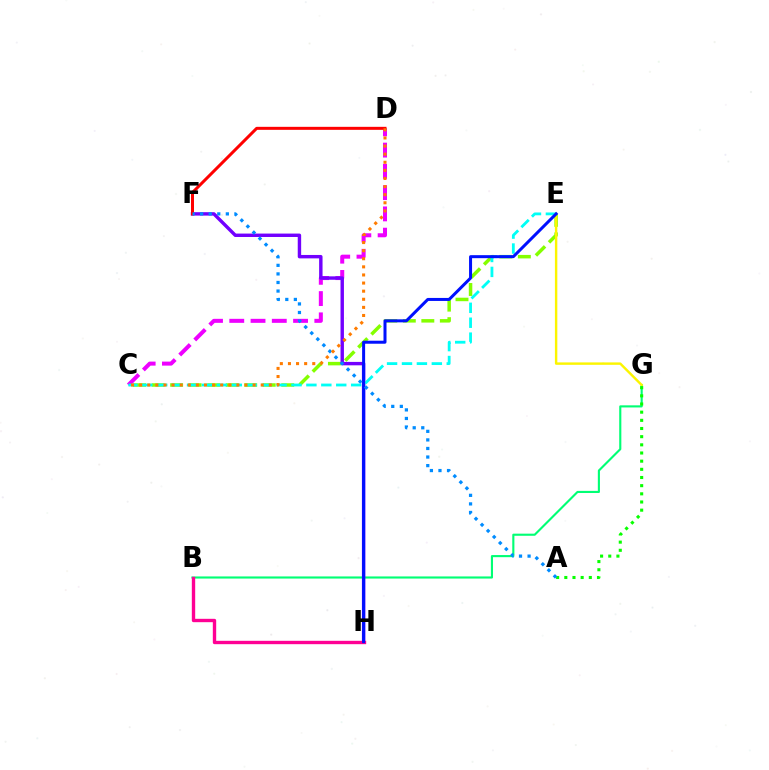{('C', 'E'): [{'color': '#84ff00', 'line_style': 'dashed', 'thickness': 2.52}, {'color': '#00fff6', 'line_style': 'dashed', 'thickness': 2.03}], ('B', 'G'): [{'color': '#00ff74', 'line_style': 'solid', 'thickness': 1.53}], ('C', 'D'): [{'color': '#ee00ff', 'line_style': 'dashed', 'thickness': 2.89}, {'color': '#ff7c00', 'line_style': 'dotted', 'thickness': 2.2}], ('F', 'H'): [{'color': '#7200ff', 'line_style': 'solid', 'thickness': 2.46}], ('E', 'G'): [{'color': '#fcf500', 'line_style': 'solid', 'thickness': 1.74}], ('B', 'H'): [{'color': '#ff0094', 'line_style': 'solid', 'thickness': 2.42}], ('A', 'G'): [{'color': '#08ff00', 'line_style': 'dotted', 'thickness': 2.22}], ('E', 'H'): [{'color': '#0010ff', 'line_style': 'solid', 'thickness': 2.17}], ('D', 'F'): [{'color': '#ff0000', 'line_style': 'solid', 'thickness': 2.16}], ('A', 'F'): [{'color': '#008cff', 'line_style': 'dotted', 'thickness': 2.33}]}